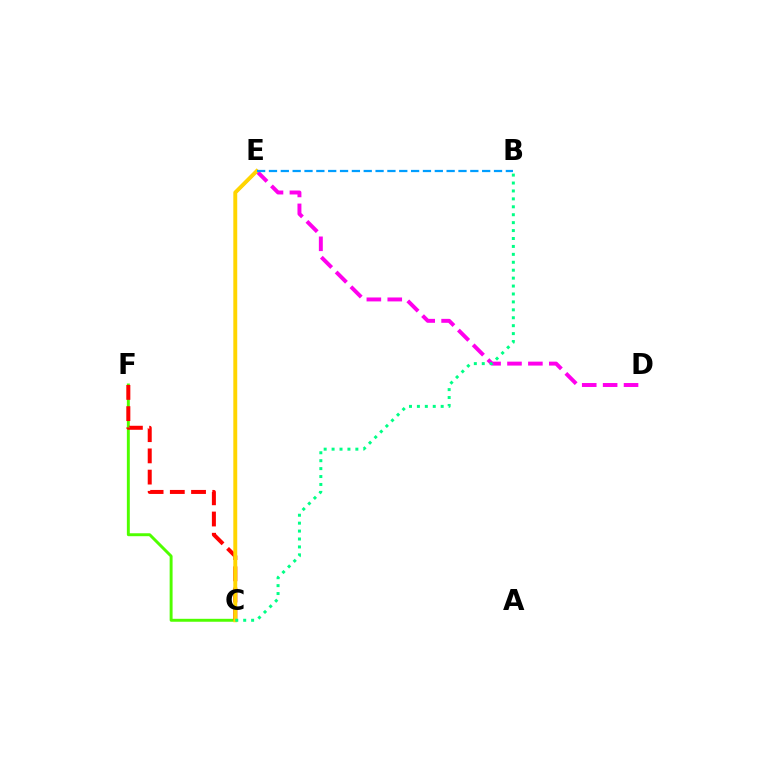{('C', 'F'): [{'color': '#4fff00', 'line_style': 'solid', 'thickness': 2.11}, {'color': '#ff0000', 'line_style': 'dashed', 'thickness': 2.88}], ('C', 'E'): [{'color': '#3700ff', 'line_style': 'solid', 'thickness': 1.85}, {'color': '#ffd500', 'line_style': 'solid', 'thickness': 2.82}], ('D', 'E'): [{'color': '#ff00ed', 'line_style': 'dashed', 'thickness': 2.84}], ('B', 'C'): [{'color': '#00ff86', 'line_style': 'dotted', 'thickness': 2.15}], ('B', 'E'): [{'color': '#009eff', 'line_style': 'dashed', 'thickness': 1.61}]}